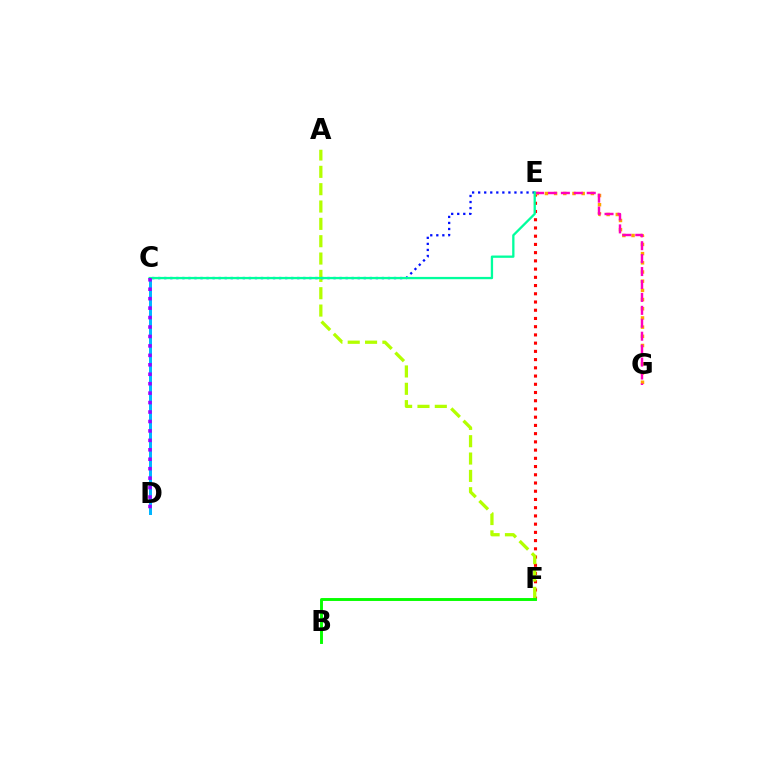{('E', 'F'): [{'color': '#ff0000', 'line_style': 'dotted', 'thickness': 2.24}], ('C', 'D'): [{'color': '#00b5ff', 'line_style': 'solid', 'thickness': 2.15}, {'color': '#9b00ff', 'line_style': 'dotted', 'thickness': 2.57}], ('A', 'F'): [{'color': '#b3ff00', 'line_style': 'dashed', 'thickness': 2.36}], ('E', 'G'): [{'color': '#ffa500', 'line_style': 'dotted', 'thickness': 2.5}, {'color': '#ff00bd', 'line_style': 'dashed', 'thickness': 1.76}], ('C', 'E'): [{'color': '#0010ff', 'line_style': 'dotted', 'thickness': 1.64}, {'color': '#00ff9d', 'line_style': 'solid', 'thickness': 1.66}], ('B', 'F'): [{'color': '#08ff00', 'line_style': 'solid', 'thickness': 2.1}]}